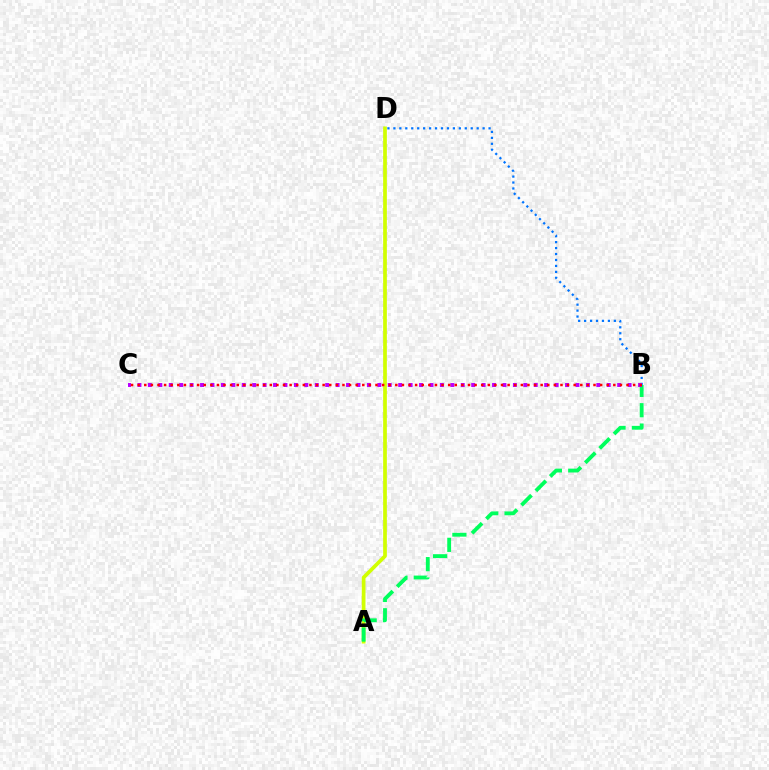{('A', 'D'): [{'color': '#d1ff00', 'line_style': 'solid', 'thickness': 2.67}], ('B', 'D'): [{'color': '#0074ff', 'line_style': 'dotted', 'thickness': 1.62}], ('A', 'B'): [{'color': '#00ff5c', 'line_style': 'dashed', 'thickness': 2.76}], ('B', 'C'): [{'color': '#b900ff', 'line_style': 'dotted', 'thickness': 2.83}, {'color': '#ff0000', 'line_style': 'dotted', 'thickness': 1.79}]}